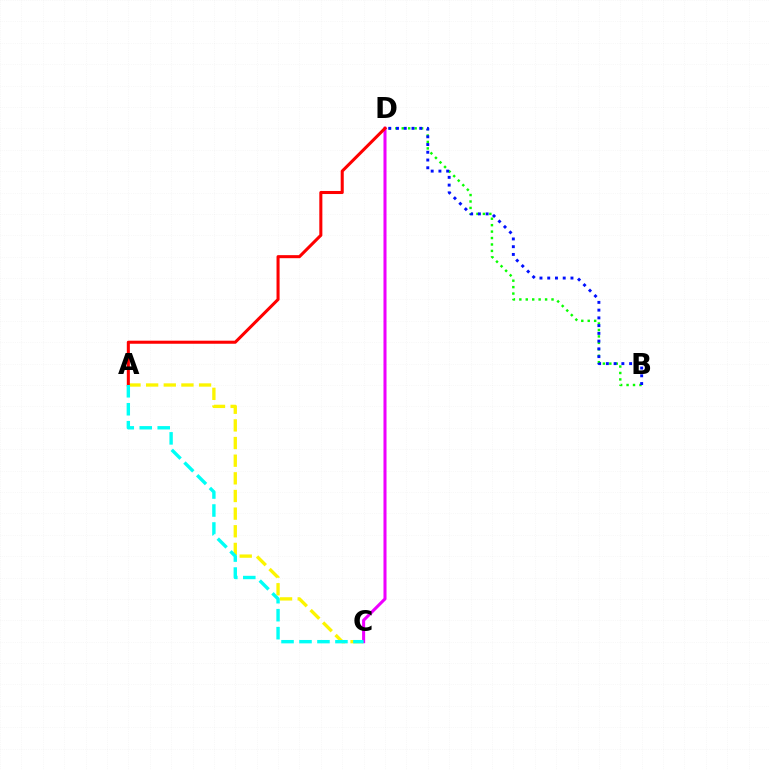{('B', 'D'): [{'color': '#08ff00', 'line_style': 'dotted', 'thickness': 1.75}, {'color': '#0010ff', 'line_style': 'dotted', 'thickness': 2.1}], ('A', 'C'): [{'color': '#fcf500', 'line_style': 'dashed', 'thickness': 2.4}, {'color': '#00fff6', 'line_style': 'dashed', 'thickness': 2.44}], ('C', 'D'): [{'color': '#ee00ff', 'line_style': 'solid', 'thickness': 2.2}], ('A', 'D'): [{'color': '#ff0000', 'line_style': 'solid', 'thickness': 2.2}]}